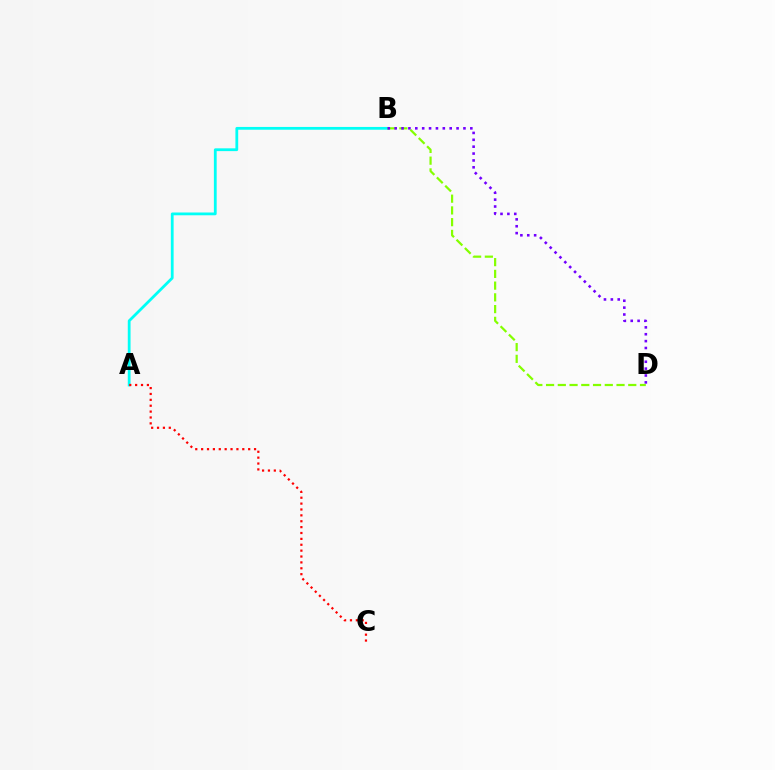{('A', 'B'): [{'color': '#00fff6', 'line_style': 'solid', 'thickness': 2.01}], ('A', 'C'): [{'color': '#ff0000', 'line_style': 'dotted', 'thickness': 1.6}], ('B', 'D'): [{'color': '#84ff00', 'line_style': 'dashed', 'thickness': 1.6}, {'color': '#7200ff', 'line_style': 'dotted', 'thickness': 1.87}]}